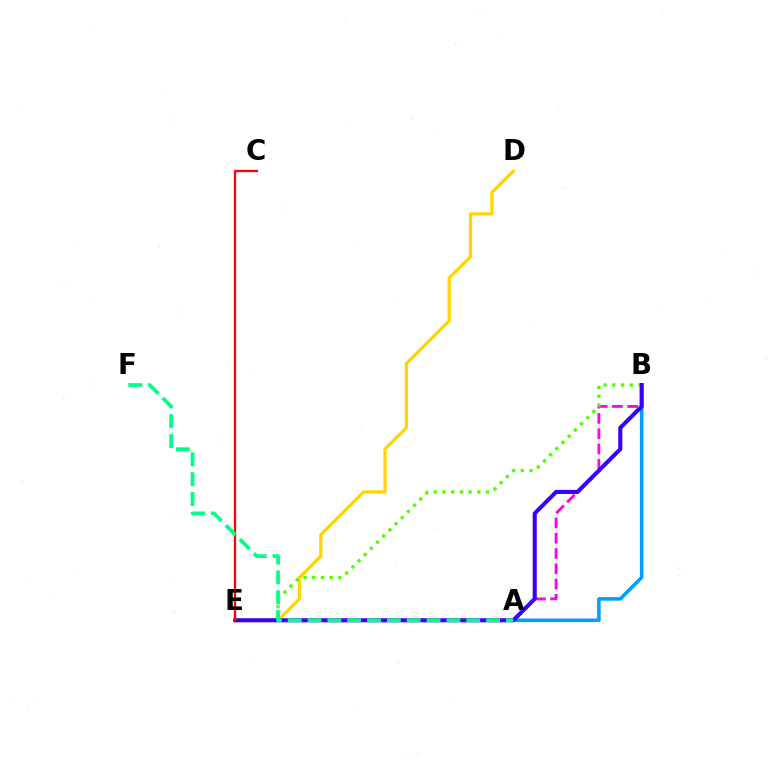{('A', 'B'): [{'color': '#009eff', 'line_style': 'solid', 'thickness': 2.56}, {'color': '#ff00ed', 'line_style': 'dashed', 'thickness': 2.08}], ('D', 'E'): [{'color': '#ffd500', 'line_style': 'solid', 'thickness': 2.34}], ('B', 'E'): [{'color': '#4fff00', 'line_style': 'dotted', 'thickness': 2.37}, {'color': '#3700ff', 'line_style': 'solid', 'thickness': 2.93}], ('C', 'E'): [{'color': '#ff0000', 'line_style': 'solid', 'thickness': 1.64}], ('A', 'F'): [{'color': '#00ff86', 'line_style': 'dashed', 'thickness': 2.7}]}